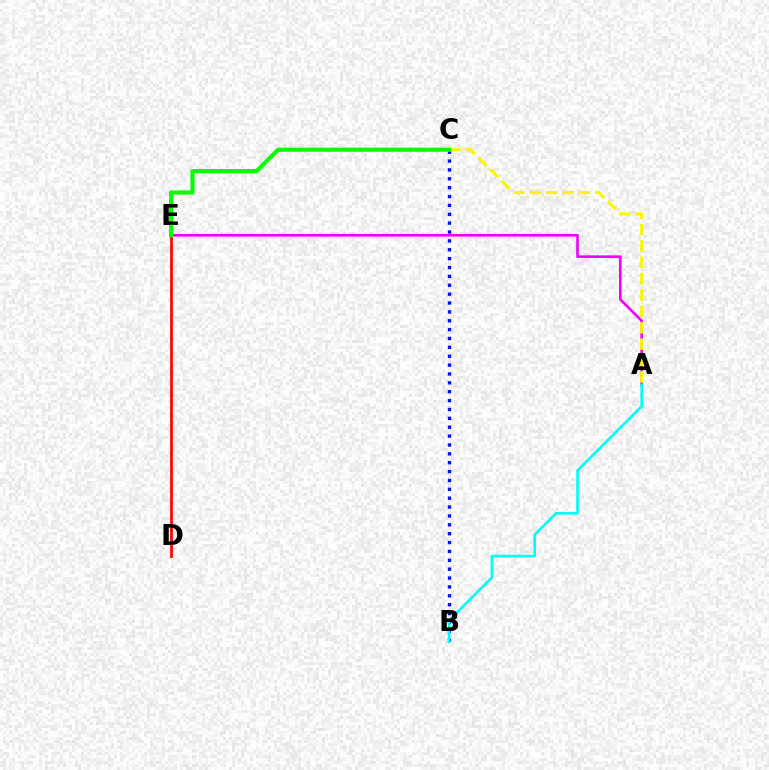{('D', 'E'): [{'color': '#ff0000', 'line_style': 'solid', 'thickness': 1.95}], ('A', 'E'): [{'color': '#ee00ff', 'line_style': 'solid', 'thickness': 1.88}], ('A', 'C'): [{'color': '#fcf500', 'line_style': 'dashed', 'thickness': 2.22}], ('B', 'C'): [{'color': '#0010ff', 'line_style': 'dotted', 'thickness': 2.41}], ('C', 'E'): [{'color': '#08ff00', 'line_style': 'solid', 'thickness': 2.98}], ('A', 'B'): [{'color': '#00fff6', 'line_style': 'solid', 'thickness': 1.88}]}